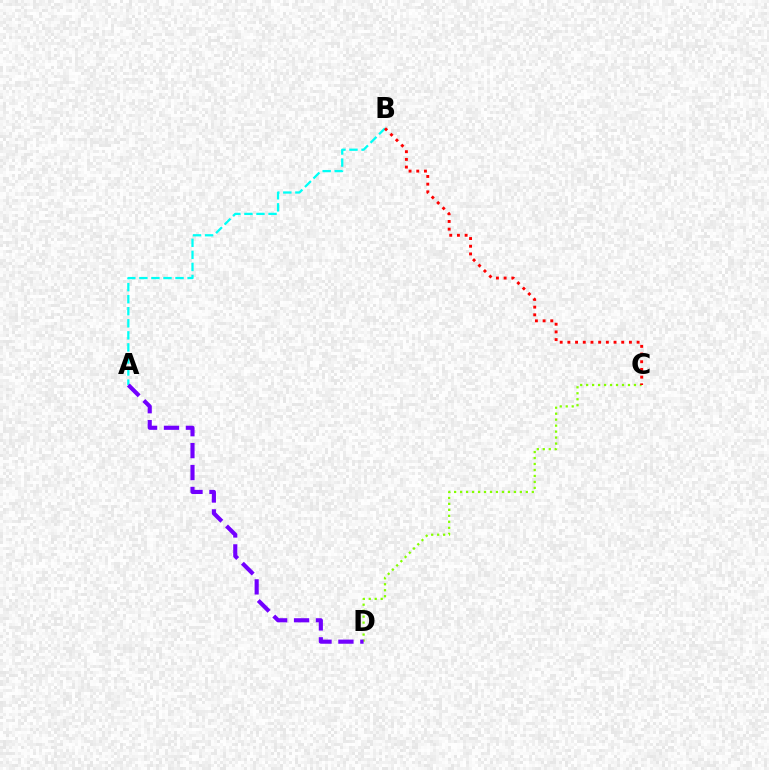{('A', 'B'): [{'color': '#00fff6', 'line_style': 'dashed', 'thickness': 1.64}], ('C', 'D'): [{'color': '#84ff00', 'line_style': 'dotted', 'thickness': 1.62}], ('A', 'D'): [{'color': '#7200ff', 'line_style': 'dashed', 'thickness': 2.98}], ('B', 'C'): [{'color': '#ff0000', 'line_style': 'dotted', 'thickness': 2.09}]}